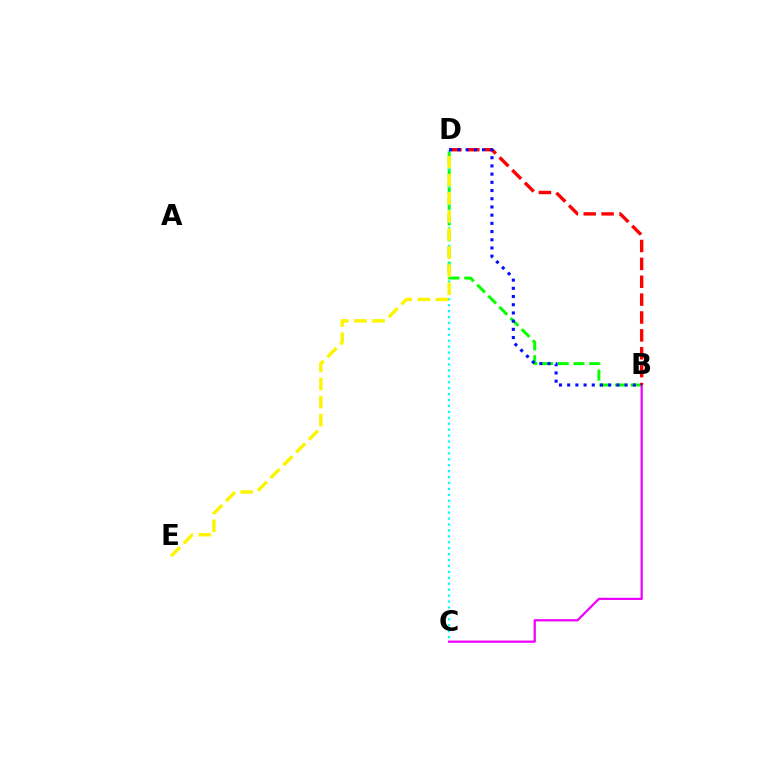{('B', 'D'): [{'color': '#08ff00', 'line_style': 'dashed', 'thickness': 2.14}, {'color': '#ff0000', 'line_style': 'dashed', 'thickness': 2.43}, {'color': '#0010ff', 'line_style': 'dotted', 'thickness': 2.23}], ('C', 'D'): [{'color': '#00fff6', 'line_style': 'dotted', 'thickness': 1.61}], ('D', 'E'): [{'color': '#fcf500', 'line_style': 'dashed', 'thickness': 2.45}], ('B', 'C'): [{'color': '#ee00ff', 'line_style': 'solid', 'thickness': 1.61}]}